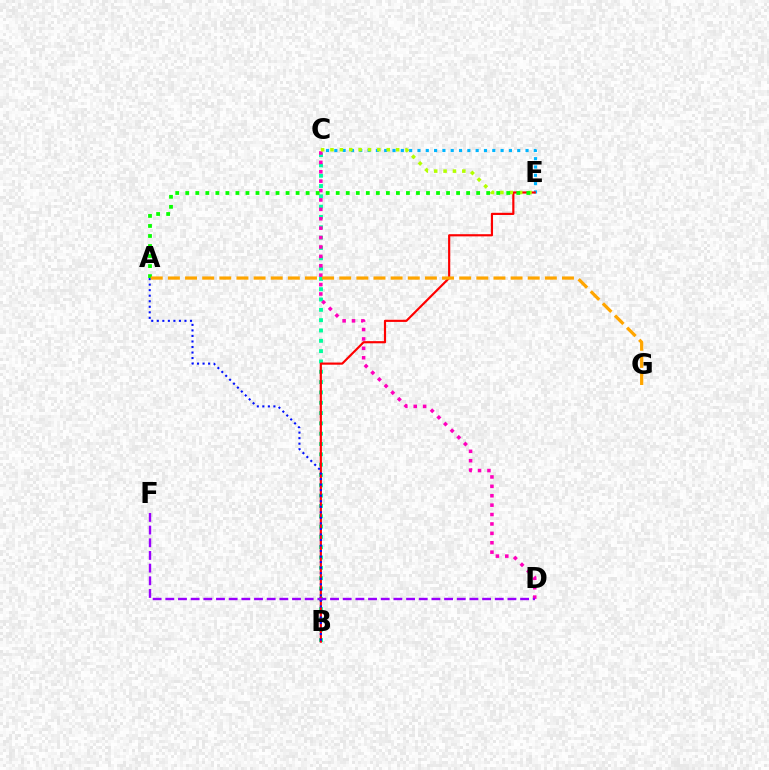{('C', 'E'): [{'color': '#00b5ff', 'line_style': 'dotted', 'thickness': 2.26}, {'color': '#b3ff00', 'line_style': 'dotted', 'thickness': 2.55}], ('B', 'C'): [{'color': '#00ff9d', 'line_style': 'dotted', 'thickness': 2.8}], ('B', 'E'): [{'color': '#ff0000', 'line_style': 'solid', 'thickness': 1.56}], ('C', 'D'): [{'color': '#ff00bd', 'line_style': 'dotted', 'thickness': 2.55}], ('A', 'B'): [{'color': '#0010ff', 'line_style': 'dotted', 'thickness': 1.5}], ('D', 'F'): [{'color': '#9b00ff', 'line_style': 'dashed', 'thickness': 1.72}], ('A', 'E'): [{'color': '#08ff00', 'line_style': 'dotted', 'thickness': 2.73}], ('A', 'G'): [{'color': '#ffa500', 'line_style': 'dashed', 'thickness': 2.33}]}